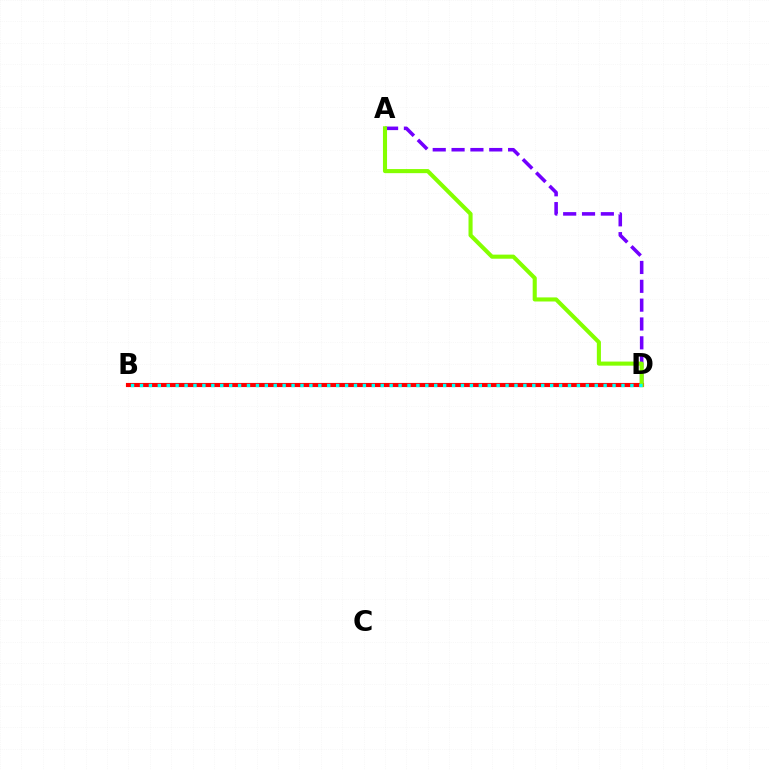{('A', 'D'): [{'color': '#7200ff', 'line_style': 'dashed', 'thickness': 2.56}, {'color': '#84ff00', 'line_style': 'solid', 'thickness': 2.94}], ('B', 'D'): [{'color': '#ff0000', 'line_style': 'solid', 'thickness': 2.97}, {'color': '#00fff6', 'line_style': 'dotted', 'thickness': 2.42}]}